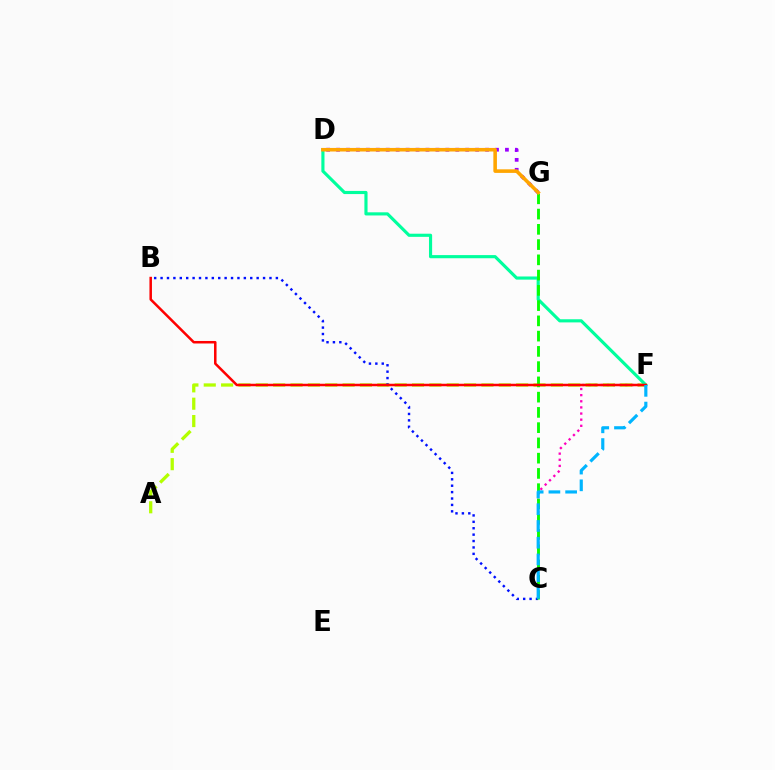{('D', 'G'): [{'color': '#9b00ff', 'line_style': 'dotted', 'thickness': 2.7}, {'color': '#ffa500', 'line_style': 'solid', 'thickness': 2.58}], ('A', 'F'): [{'color': '#b3ff00', 'line_style': 'dashed', 'thickness': 2.36}], ('C', 'F'): [{'color': '#ff00bd', 'line_style': 'dotted', 'thickness': 1.67}, {'color': '#00b5ff', 'line_style': 'dashed', 'thickness': 2.27}], ('B', 'C'): [{'color': '#0010ff', 'line_style': 'dotted', 'thickness': 1.74}], ('D', 'F'): [{'color': '#00ff9d', 'line_style': 'solid', 'thickness': 2.26}], ('C', 'G'): [{'color': '#08ff00', 'line_style': 'dashed', 'thickness': 2.07}], ('B', 'F'): [{'color': '#ff0000', 'line_style': 'solid', 'thickness': 1.81}]}